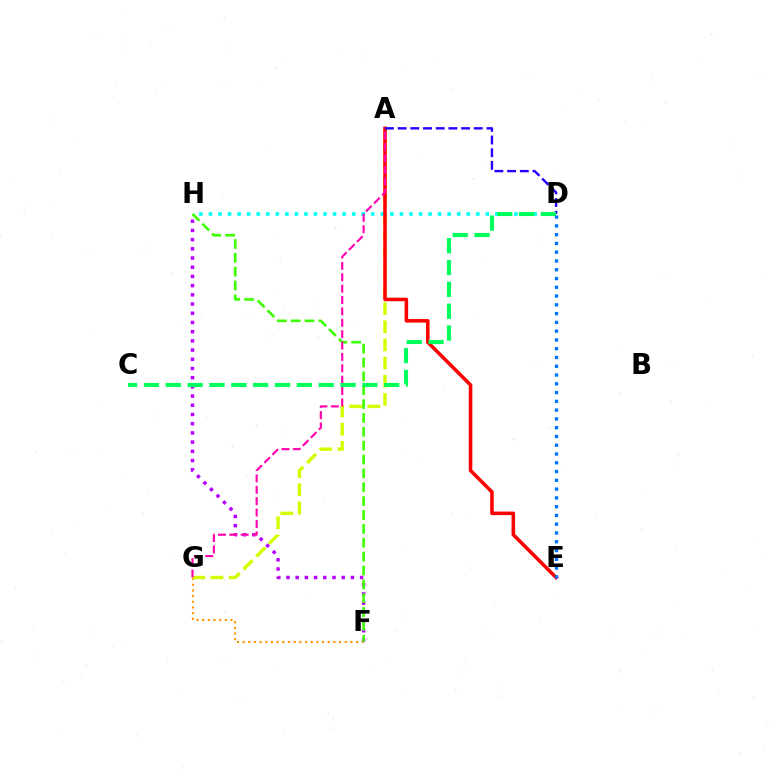{('F', 'G'): [{'color': '#ff9400', 'line_style': 'dotted', 'thickness': 1.54}], ('A', 'G'): [{'color': '#d1ff00', 'line_style': 'dashed', 'thickness': 2.47}, {'color': '#ff00ac', 'line_style': 'dashed', 'thickness': 1.55}], ('D', 'H'): [{'color': '#00fff6', 'line_style': 'dotted', 'thickness': 2.59}], ('A', 'E'): [{'color': '#ff0000', 'line_style': 'solid', 'thickness': 2.55}], ('F', 'H'): [{'color': '#b900ff', 'line_style': 'dotted', 'thickness': 2.5}, {'color': '#3dff00', 'line_style': 'dashed', 'thickness': 1.88}], ('A', 'D'): [{'color': '#2500ff', 'line_style': 'dashed', 'thickness': 1.72}], ('C', 'D'): [{'color': '#00ff5c', 'line_style': 'dashed', 'thickness': 2.97}], ('D', 'E'): [{'color': '#0074ff', 'line_style': 'dotted', 'thickness': 2.38}]}